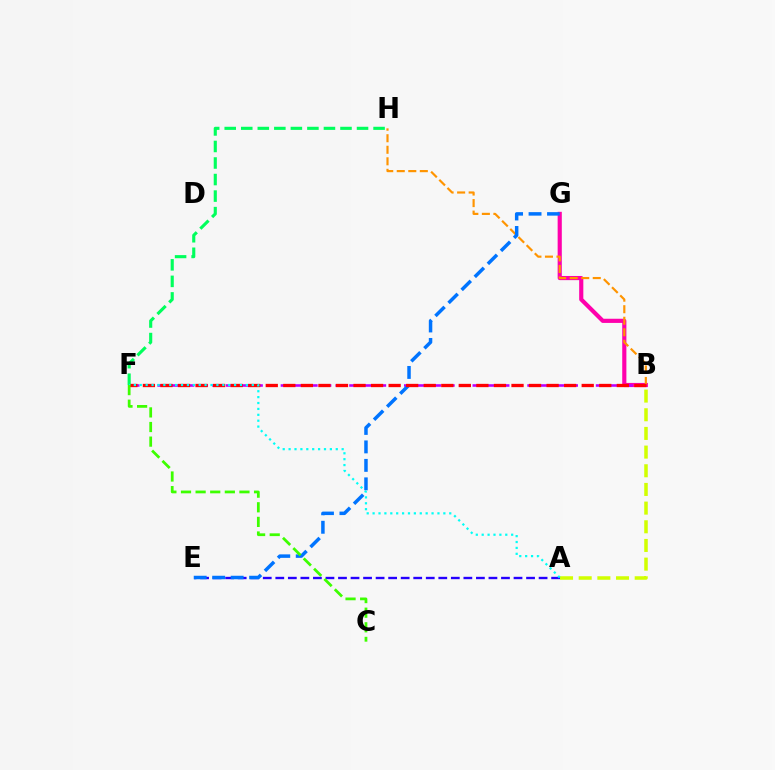{('B', 'G'): [{'color': '#ff00ac', 'line_style': 'solid', 'thickness': 2.99}], ('A', 'E'): [{'color': '#2500ff', 'line_style': 'dashed', 'thickness': 1.7}], ('B', 'H'): [{'color': '#ff9400', 'line_style': 'dashed', 'thickness': 1.57}], ('B', 'F'): [{'color': '#b900ff', 'line_style': 'dashed', 'thickness': 1.86}, {'color': '#ff0000', 'line_style': 'dashed', 'thickness': 2.38}], ('A', 'B'): [{'color': '#d1ff00', 'line_style': 'dashed', 'thickness': 2.54}], ('E', 'G'): [{'color': '#0074ff', 'line_style': 'dashed', 'thickness': 2.51}], ('F', 'H'): [{'color': '#00ff5c', 'line_style': 'dashed', 'thickness': 2.25}], ('A', 'F'): [{'color': '#00fff6', 'line_style': 'dotted', 'thickness': 1.6}], ('C', 'F'): [{'color': '#3dff00', 'line_style': 'dashed', 'thickness': 1.98}]}